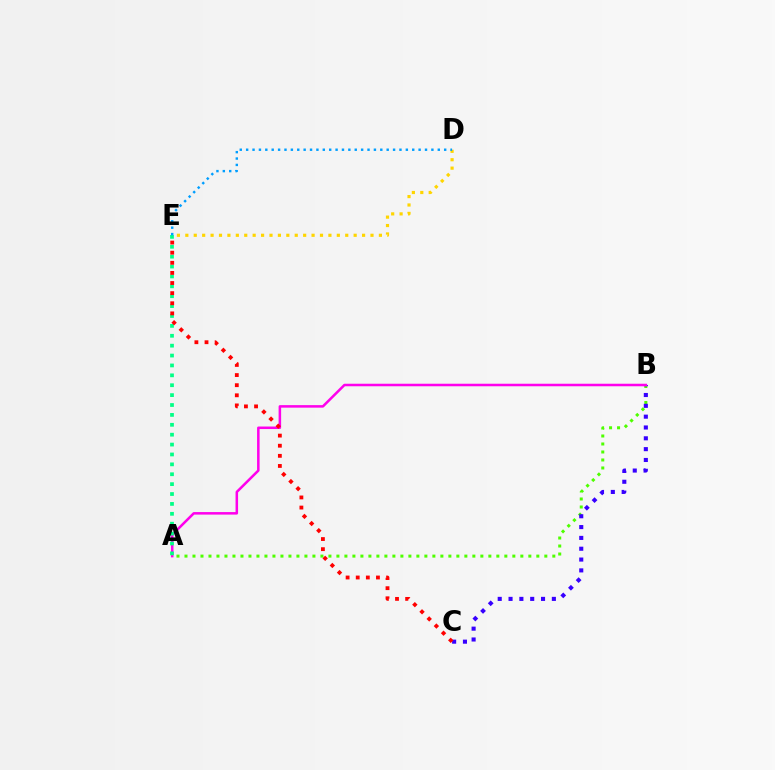{('A', 'B'): [{'color': '#4fff00', 'line_style': 'dotted', 'thickness': 2.17}, {'color': '#ff00ed', 'line_style': 'solid', 'thickness': 1.82}], ('D', 'E'): [{'color': '#ffd500', 'line_style': 'dotted', 'thickness': 2.29}, {'color': '#009eff', 'line_style': 'dotted', 'thickness': 1.74}], ('B', 'C'): [{'color': '#3700ff', 'line_style': 'dotted', 'thickness': 2.94}], ('A', 'E'): [{'color': '#00ff86', 'line_style': 'dotted', 'thickness': 2.69}], ('C', 'E'): [{'color': '#ff0000', 'line_style': 'dotted', 'thickness': 2.75}]}